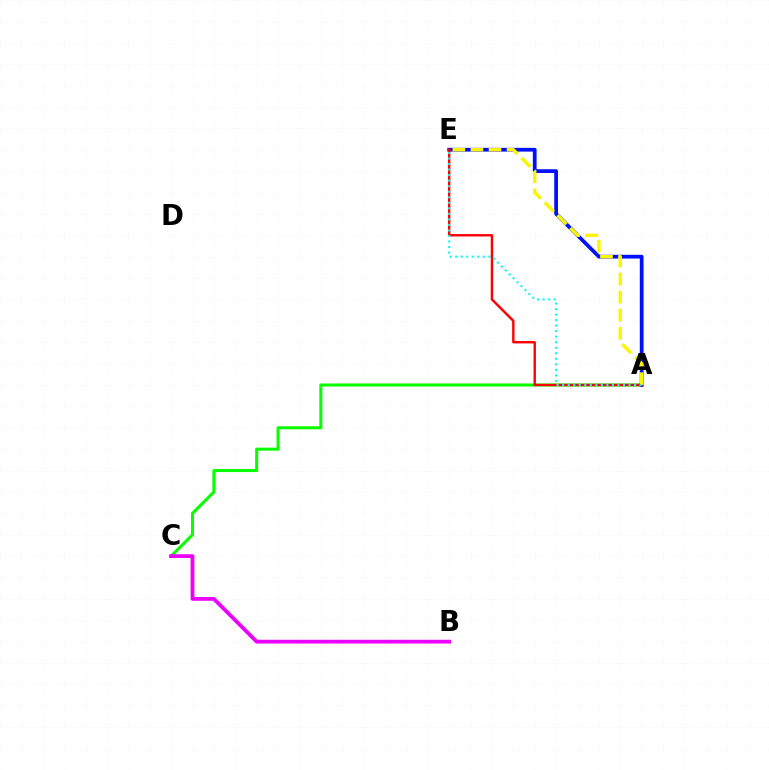{('A', 'C'): [{'color': '#08ff00', 'line_style': 'solid', 'thickness': 2.19}], ('A', 'E'): [{'color': '#0010ff', 'line_style': 'solid', 'thickness': 2.7}, {'color': '#ff0000', 'line_style': 'solid', 'thickness': 1.73}, {'color': '#fcf500', 'line_style': 'dashed', 'thickness': 2.46}, {'color': '#00fff6', 'line_style': 'dotted', 'thickness': 1.5}], ('B', 'C'): [{'color': '#ee00ff', 'line_style': 'solid', 'thickness': 2.73}]}